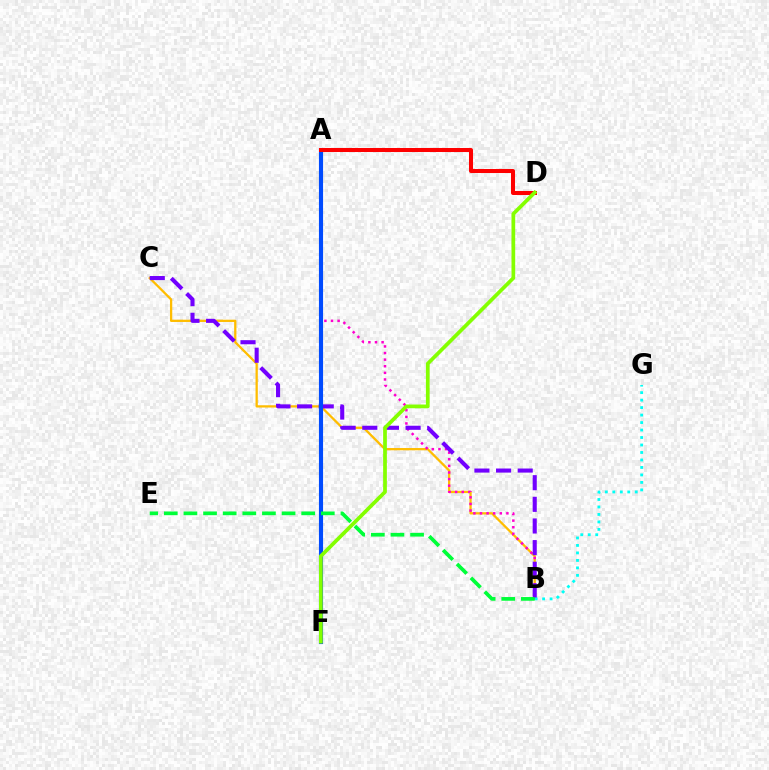{('B', 'C'): [{'color': '#ffbd00', 'line_style': 'solid', 'thickness': 1.64}, {'color': '#7200ff', 'line_style': 'dashed', 'thickness': 2.94}], ('A', 'B'): [{'color': '#ff00cf', 'line_style': 'dotted', 'thickness': 1.79}], ('A', 'F'): [{'color': '#004bff', 'line_style': 'solid', 'thickness': 2.97}], ('B', 'G'): [{'color': '#00fff6', 'line_style': 'dotted', 'thickness': 2.03}], ('A', 'D'): [{'color': '#ff0000', 'line_style': 'solid', 'thickness': 2.9}], ('D', 'F'): [{'color': '#84ff00', 'line_style': 'solid', 'thickness': 2.68}], ('B', 'E'): [{'color': '#00ff39', 'line_style': 'dashed', 'thickness': 2.67}]}